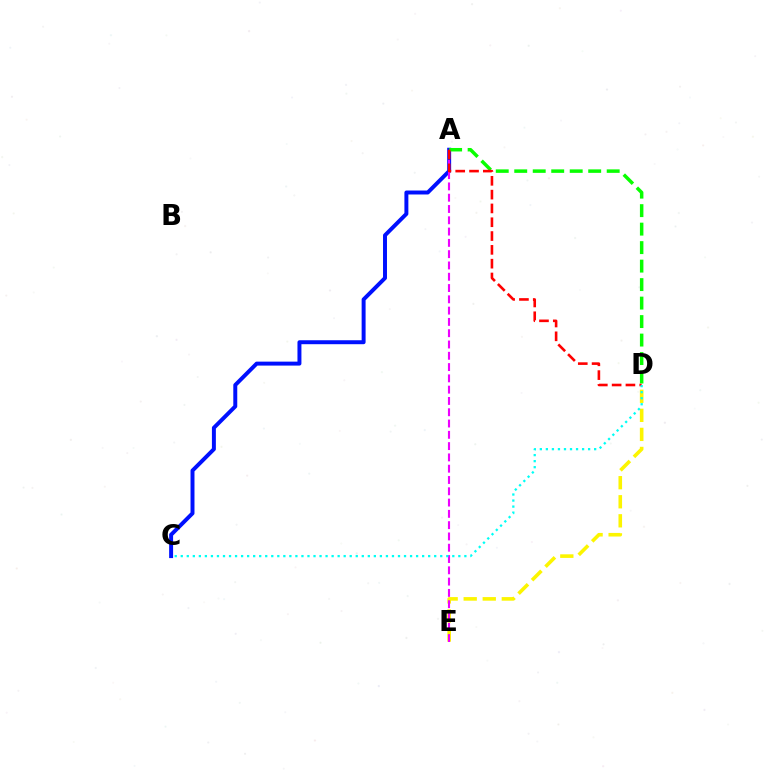{('A', 'C'): [{'color': '#0010ff', 'line_style': 'solid', 'thickness': 2.85}], ('A', 'D'): [{'color': '#08ff00', 'line_style': 'dashed', 'thickness': 2.51}, {'color': '#ff0000', 'line_style': 'dashed', 'thickness': 1.88}], ('D', 'E'): [{'color': '#fcf500', 'line_style': 'dashed', 'thickness': 2.59}], ('A', 'E'): [{'color': '#ee00ff', 'line_style': 'dashed', 'thickness': 1.53}], ('C', 'D'): [{'color': '#00fff6', 'line_style': 'dotted', 'thickness': 1.64}]}